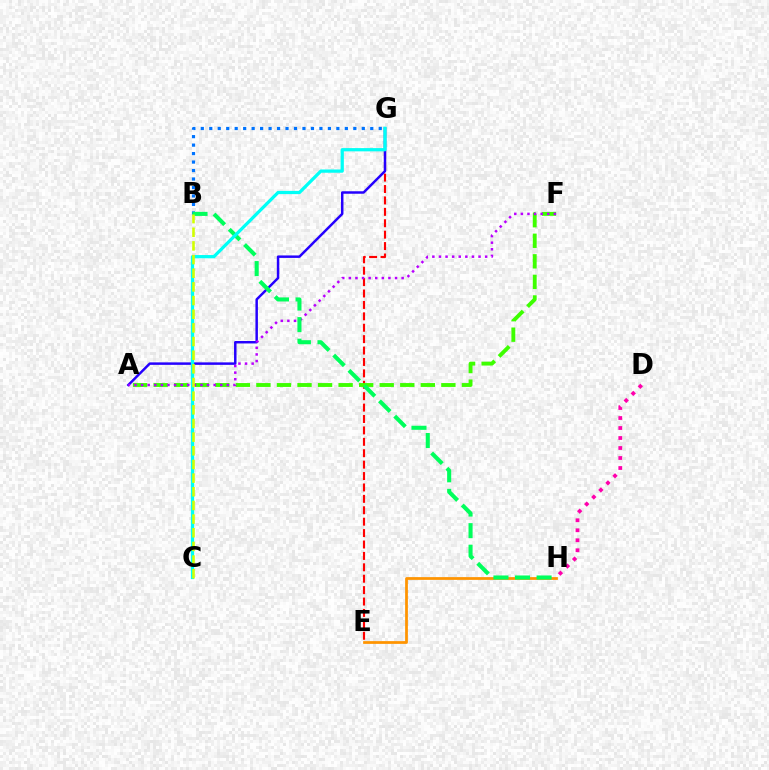{('E', 'G'): [{'color': '#ff0000', 'line_style': 'dashed', 'thickness': 1.55}], ('B', 'G'): [{'color': '#0074ff', 'line_style': 'dotted', 'thickness': 2.3}], ('A', 'G'): [{'color': '#2500ff', 'line_style': 'solid', 'thickness': 1.78}], ('A', 'F'): [{'color': '#3dff00', 'line_style': 'dashed', 'thickness': 2.79}, {'color': '#b900ff', 'line_style': 'dotted', 'thickness': 1.79}], ('E', 'H'): [{'color': '#ff9400', 'line_style': 'solid', 'thickness': 1.98}], ('B', 'H'): [{'color': '#00ff5c', 'line_style': 'dashed', 'thickness': 2.93}], ('C', 'G'): [{'color': '#00fff6', 'line_style': 'solid', 'thickness': 2.34}], ('D', 'H'): [{'color': '#ff00ac', 'line_style': 'dotted', 'thickness': 2.72}], ('B', 'C'): [{'color': '#d1ff00', 'line_style': 'dashed', 'thickness': 1.86}]}